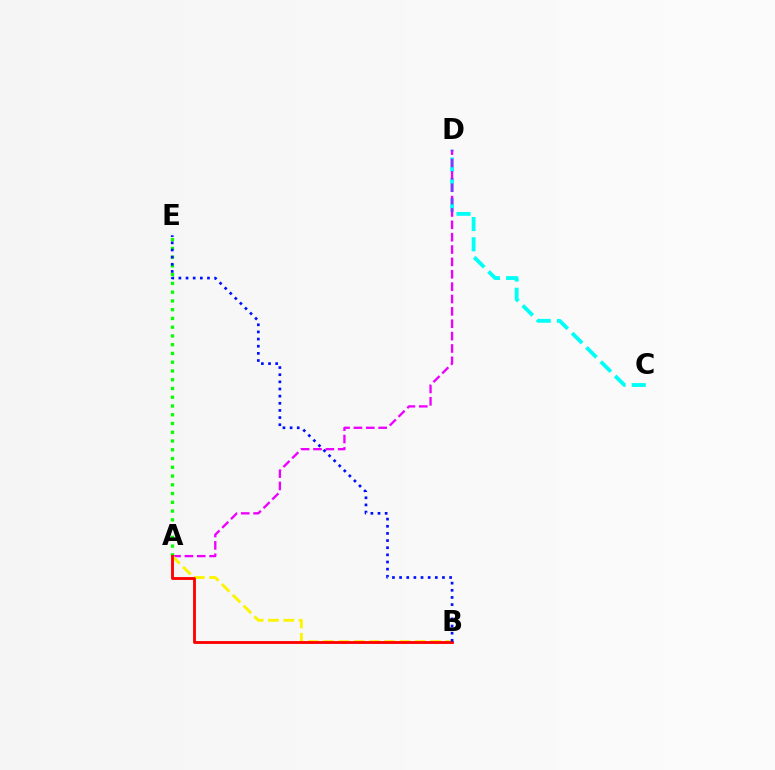{('C', 'D'): [{'color': '#00fff6', 'line_style': 'dashed', 'thickness': 2.75}], ('A', 'D'): [{'color': '#ee00ff', 'line_style': 'dashed', 'thickness': 1.68}], ('A', 'B'): [{'color': '#fcf500', 'line_style': 'dashed', 'thickness': 2.08}, {'color': '#ff0000', 'line_style': 'solid', 'thickness': 2.05}], ('A', 'E'): [{'color': '#08ff00', 'line_style': 'dotted', 'thickness': 2.38}], ('B', 'E'): [{'color': '#0010ff', 'line_style': 'dotted', 'thickness': 1.94}]}